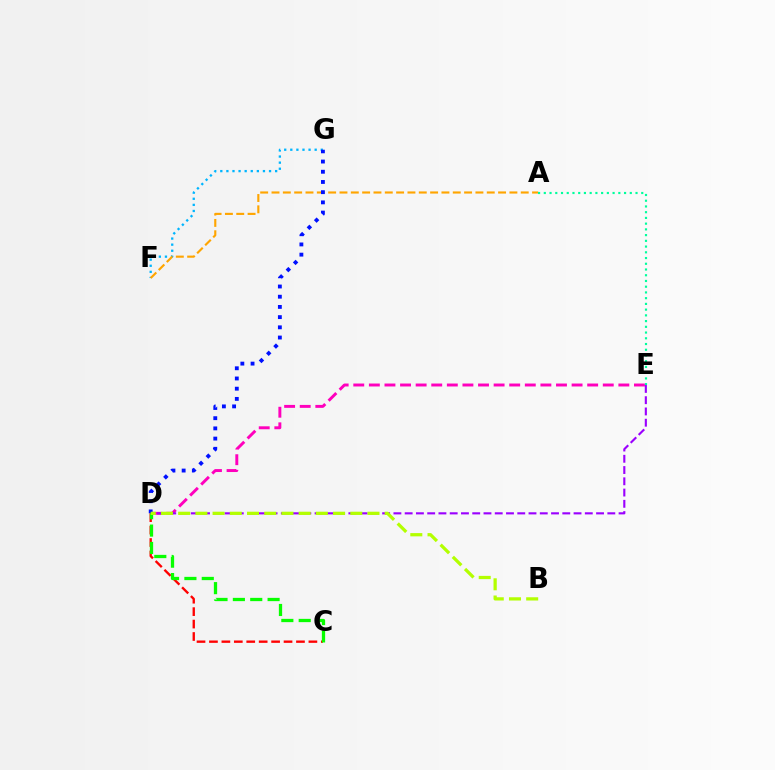{('D', 'E'): [{'color': '#ff00bd', 'line_style': 'dashed', 'thickness': 2.12}, {'color': '#9b00ff', 'line_style': 'dashed', 'thickness': 1.53}], ('F', 'G'): [{'color': '#00b5ff', 'line_style': 'dotted', 'thickness': 1.66}], ('A', 'F'): [{'color': '#ffa500', 'line_style': 'dashed', 'thickness': 1.54}], ('D', 'G'): [{'color': '#0010ff', 'line_style': 'dotted', 'thickness': 2.77}], ('C', 'D'): [{'color': '#ff0000', 'line_style': 'dashed', 'thickness': 1.69}, {'color': '#08ff00', 'line_style': 'dashed', 'thickness': 2.36}], ('A', 'E'): [{'color': '#00ff9d', 'line_style': 'dotted', 'thickness': 1.56}], ('B', 'D'): [{'color': '#b3ff00', 'line_style': 'dashed', 'thickness': 2.34}]}